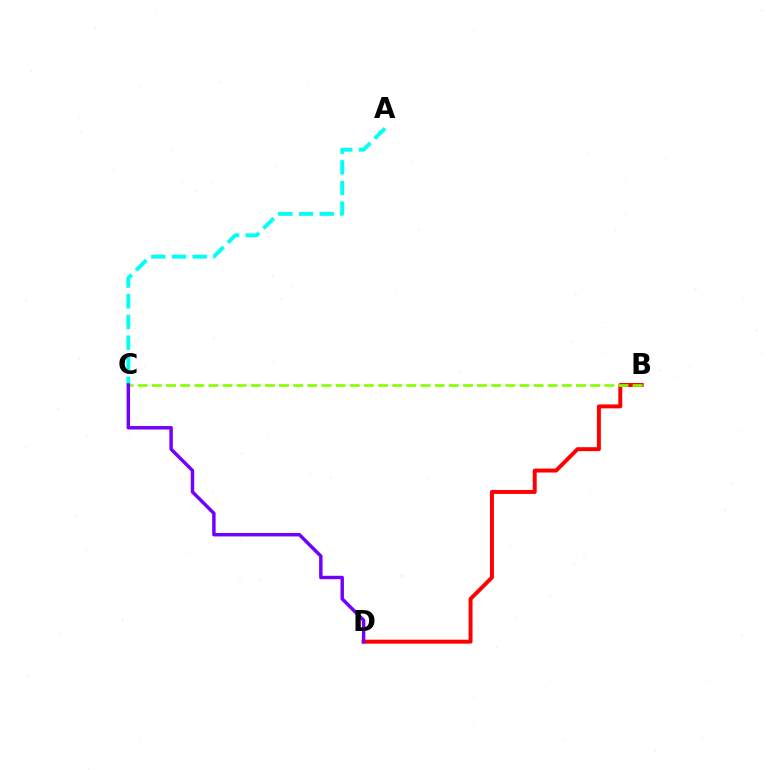{('B', 'D'): [{'color': '#ff0000', 'line_style': 'solid', 'thickness': 2.84}], ('B', 'C'): [{'color': '#84ff00', 'line_style': 'dashed', 'thickness': 1.92}], ('A', 'C'): [{'color': '#00fff6', 'line_style': 'dashed', 'thickness': 2.81}], ('C', 'D'): [{'color': '#7200ff', 'line_style': 'solid', 'thickness': 2.48}]}